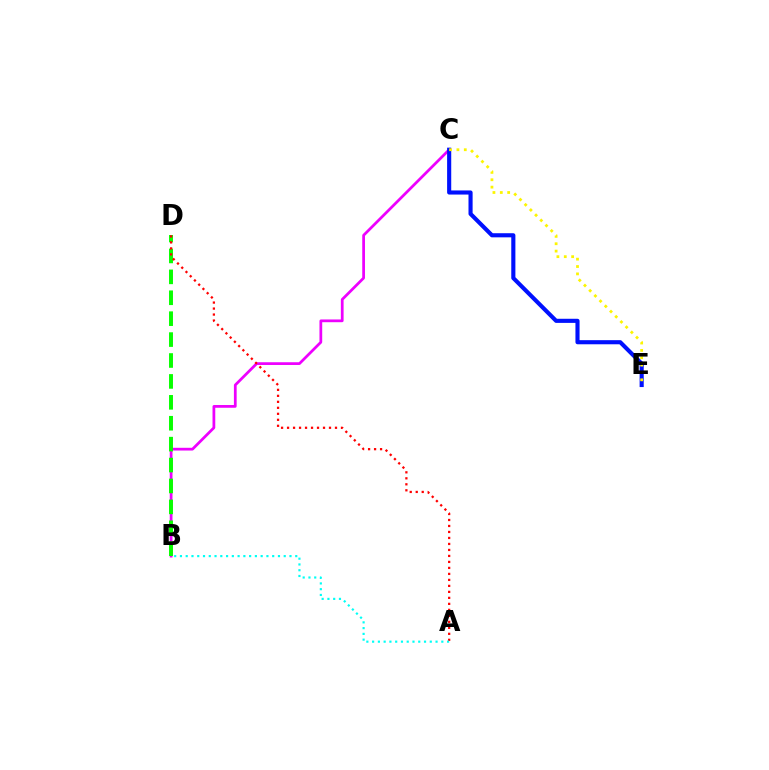{('B', 'C'): [{'color': '#ee00ff', 'line_style': 'solid', 'thickness': 1.98}], ('B', 'D'): [{'color': '#08ff00', 'line_style': 'dashed', 'thickness': 2.84}], ('C', 'E'): [{'color': '#0010ff', 'line_style': 'solid', 'thickness': 2.96}, {'color': '#fcf500', 'line_style': 'dotted', 'thickness': 2.0}], ('A', 'D'): [{'color': '#ff0000', 'line_style': 'dotted', 'thickness': 1.63}], ('A', 'B'): [{'color': '#00fff6', 'line_style': 'dotted', 'thickness': 1.57}]}